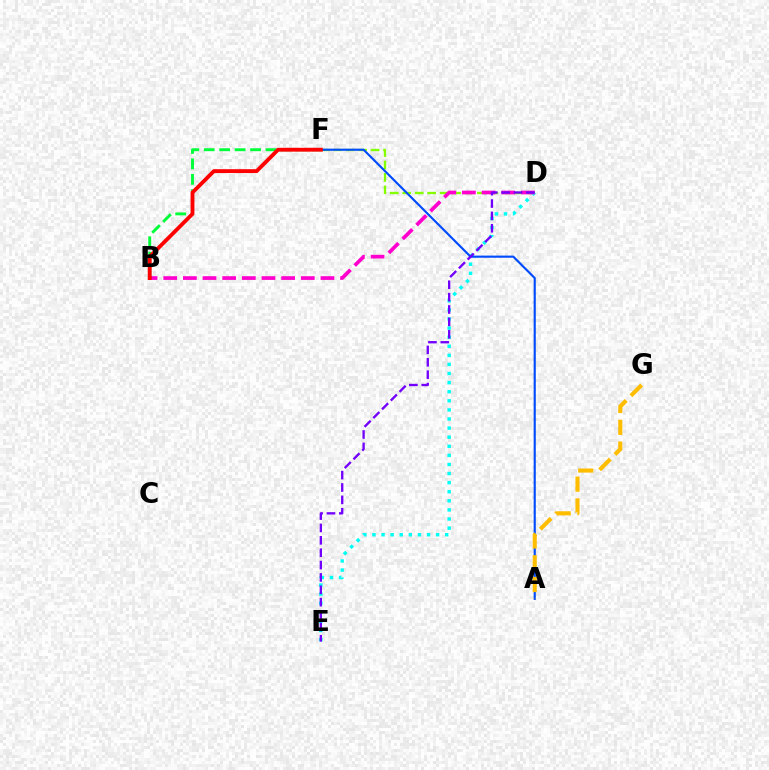{('D', 'F'): [{'color': '#84ff00', 'line_style': 'dashed', 'thickness': 1.69}], ('D', 'E'): [{'color': '#00fff6', 'line_style': 'dotted', 'thickness': 2.47}, {'color': '#7200ff', 'line_style': 'dashed', 'thickness': 1.68}], ('B', 'F'): [{'color': '#00ff39', 'line_style': 'dashed', 'thickness': 2.1}, {'color': '#ff0000', 'line_style': 'solid', 'thickness': 2.78}], ('B', 'D'): [{'color': '#ff00cf', 'line_style': 'dashed', 'thickness': 2.67}], ('A', 'F'): [{'color': '#004bff', 'line_style': 'solid', 'thickness': 1.54}], ('A', 'G'): [{'color': '#ffbd00', 'line_style': 'dashed', 'thickness': 2.96}]}